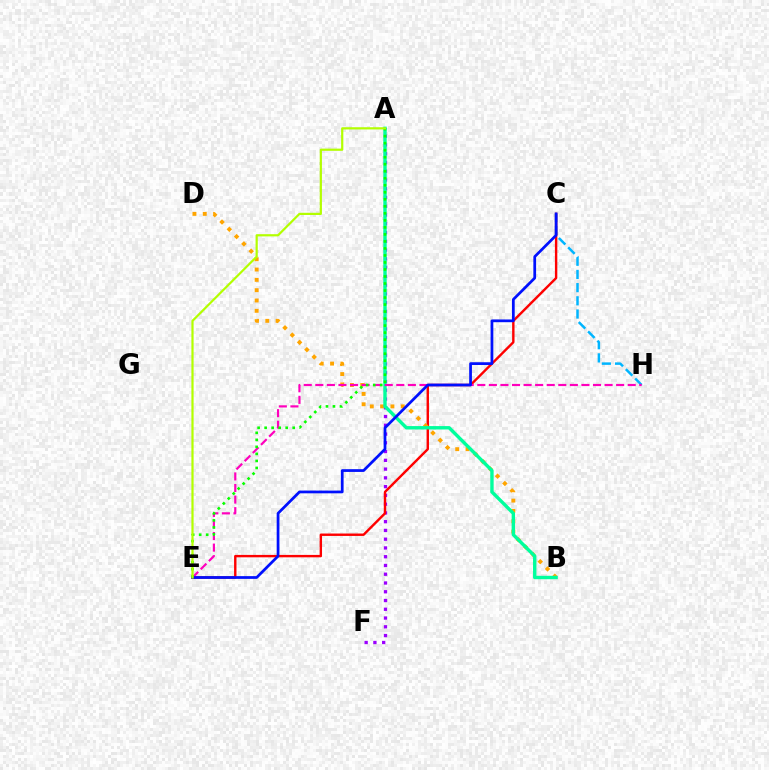{('C', 'H'): [{'color': '#00b5ff', 'line_style': 'dashed', 'thickness': 1.79}], ('A', 'F'): [{'color': '#9b00ff', 'line_style': 'dotted', 'thickness': 2.38}], ('C', 'E'): [{'color': '#ff0000', 'line_style': 'solid', 'thickness': 1.73}, {'color': '#0010ff', 'line_style': 'solid', 'thickness': 1.98}], ('B', 'D'): [{'color': '#ffa500', 'line_style': 'dotted', 'thickness': 2.8}], ('A', 'B'): [{'color': '#00ff9d', 'line_style': 'solid', 'thickness': 2.45}], ('E', 'H'): [{'color': '#ff00bd', 'line_style': 'dashed', 'thickness': 1.57}], ('A', 'E'): [{'color': '#08ff00', 'line_style': 'dotted', 'thickness': 1.91}, {'color': '#b3ff00', 'line_style': 'solid', 'thickness': 1.59}]}